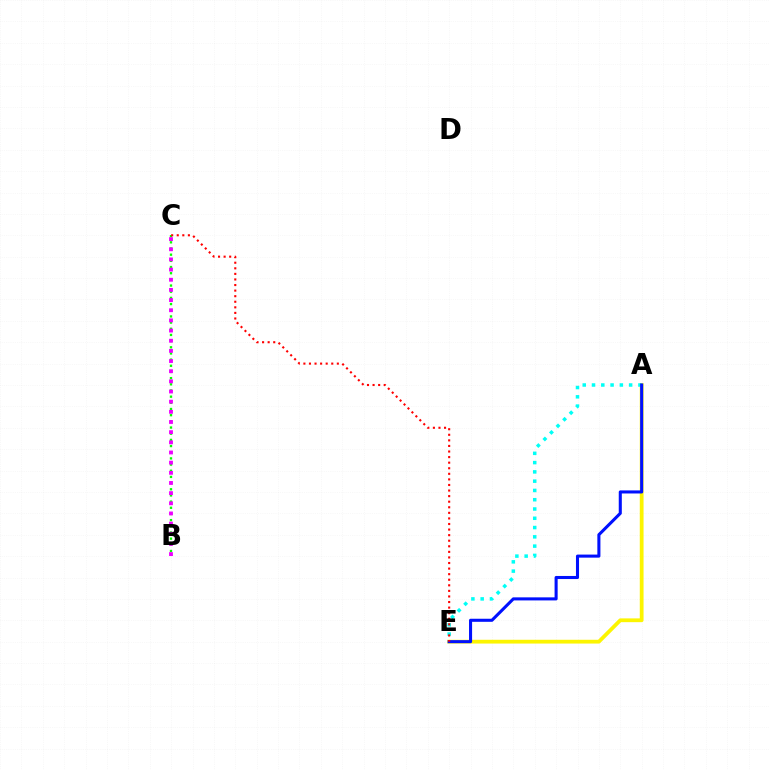{('A', 'E'): [{'color': '#fcf500', 'line_style': 'solid', 'thickness': 2.72}, {'color': '#00fff6', 'line_style': 'dotted', 'thickness': 2.52}, {'color': '#0010ff', 'line_style': 'solid', 'thickness': 2.21}], ('B', 'C'): [{'color': '#08ff00', 'line_style': 'dotted', 'thickness': 1.68}, {'color': '#ee00ff', 'line_style': 'dotted', 'thickness': 2.76}], ('C', 'E'): [{'color': '#ff0000', 'line_style': 'dotted', 'thickness': 1.51}]}